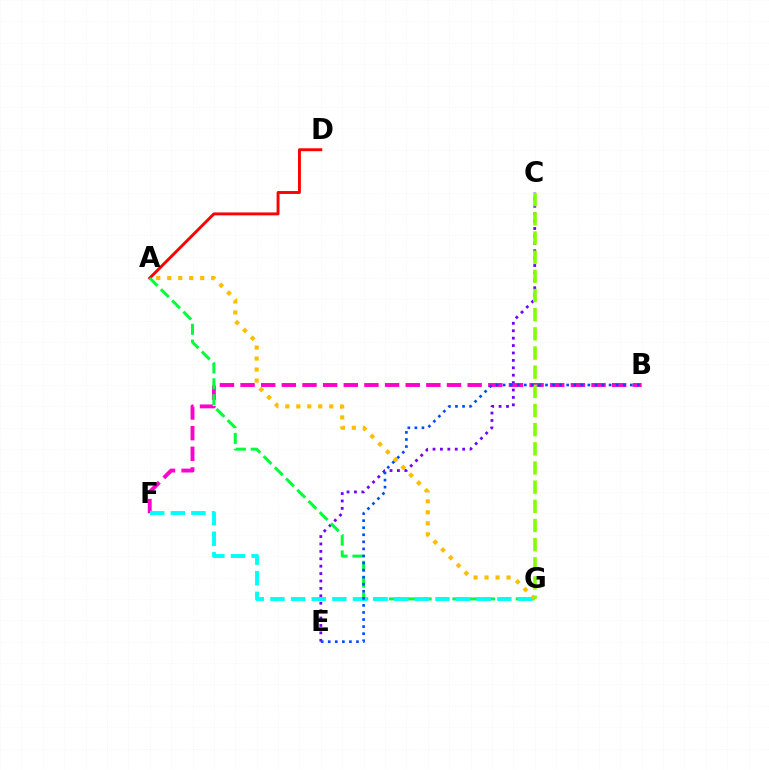{('A', 'D'): [{'color': '#ff0000', 'line_style': 'solid', 'thickness': 2.09}], ('C', 'E'): [{'color': '#7200ff', 'line_style': 'dotted', 'thickness': 2.01}], ('B', 'F'): [{'color': '#ff00cf', 'line_style': 'dashed', 'thickness': 2.8}], ('A', 'G'): [{'color': '#00ff39', 'line_style': 'dashed', 'thickness': 2.15}, {'color': '#ffbd00', 'line_style': 'dotted', 'thickness': 2.99}], ('C', 'G'): [{'color': '#84ff00', 'line_style': 'dashed', 'thickness': 2.6}], ('F', 'G'): [{'color': '#00fff6', 'line_style': 'dashed', 'thickness': 2.8}], ('B', 'E'): [{'color': '#004bff', 'line_style': 'dotted', 'thickness': 1.92}]}